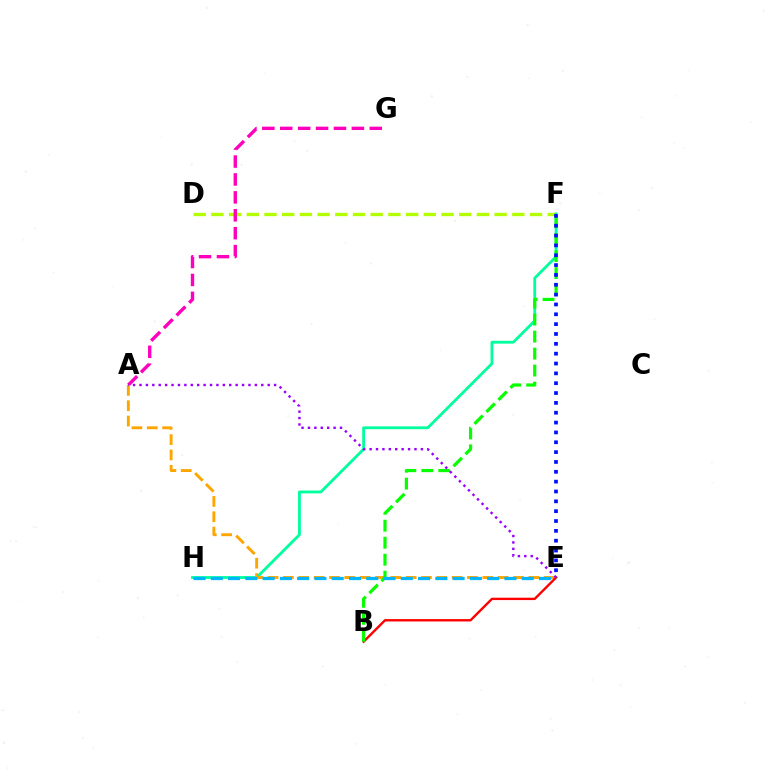{('D', 'F'): [{'color': '#b3ff00', 'line_style': 'dashed', 'thickness': 2.4}], ('A', 'G'): [{'color': '#ff00bd', 'line_style': 'dashed', 'thickness': 2.43}], ('F', 'H'): [{'color': '#00ff9d', 'line_style': 'solid', 'thickness': 2.03}], ('A', 'E'): [{'color': '#ffa500', 'line_style': 'dashed', 'thickness': 2.08}, {'color': '#9b00ff', 'line_style': 'dotted', 'thickness': 1.74}], ('B', 'E'): [{'color': '#ff0000', 'line_style': 'solid', 'thickness': 1.71}], ('B', 'F'): [{'color': '#08ff00', 'line_style': 'dashed', 'thickness': 2.31}], ('E', 'H'): [{'color': '#00b5ff', 'line_style': 'dashed', 'thickness': 2.35}], ('E', 'F'): [{'color': '#0010ff', 'line_style': 'dotted', 'thickness': 2.67}]}